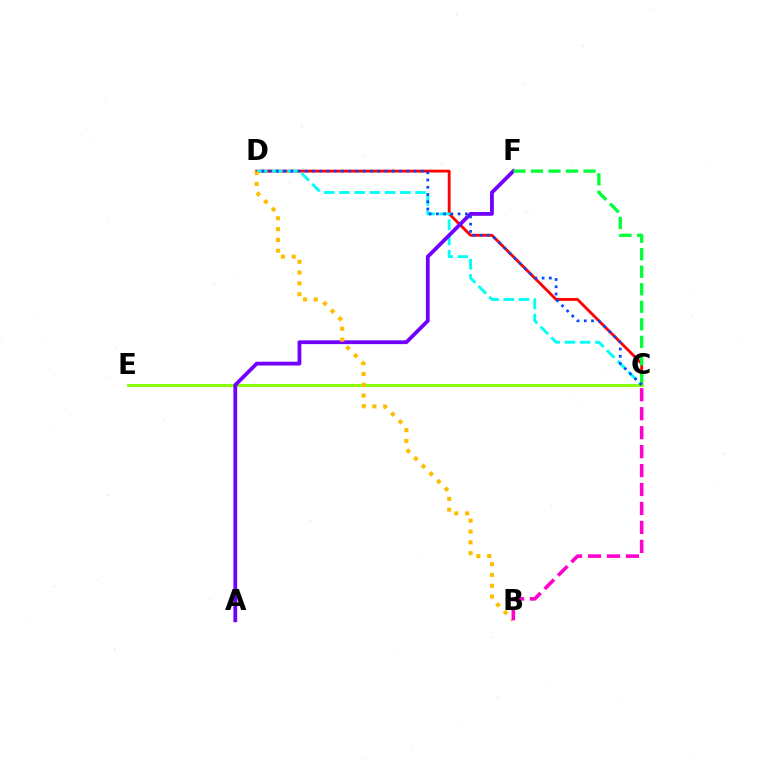{('C', 'D'): [{'color': '#ff0000', 'line_style': 'solid', 'thickness': 2.04}, {'color': '#00fff6', 'line_style': 'dashed', 'thickness': 2.07}, {'color': '#004bff', 'line_style': 'dotted', 'thickness': 1.97}], ('C', 'E'): [{'color': '#84ff00', 'line_style': 'solid', 'thickness': 2.04}], ('A', 'F'): [{'color': '#7200ff', 'line_style': 'solid', 'thickness': 2.73}], ('B', 'D'): [{'color': '#ffbd00', 'line_style': 'dotted', 'thickness': 2.94}], ('C', 'F'): [{'color': '#00ff39', 'line_style': 'dashed', 'thickness': 2.38}], ('B', 'C'): [{'color': '#ff00cf', 'line_style': 'dashed', 'thickness': 2.57}]}